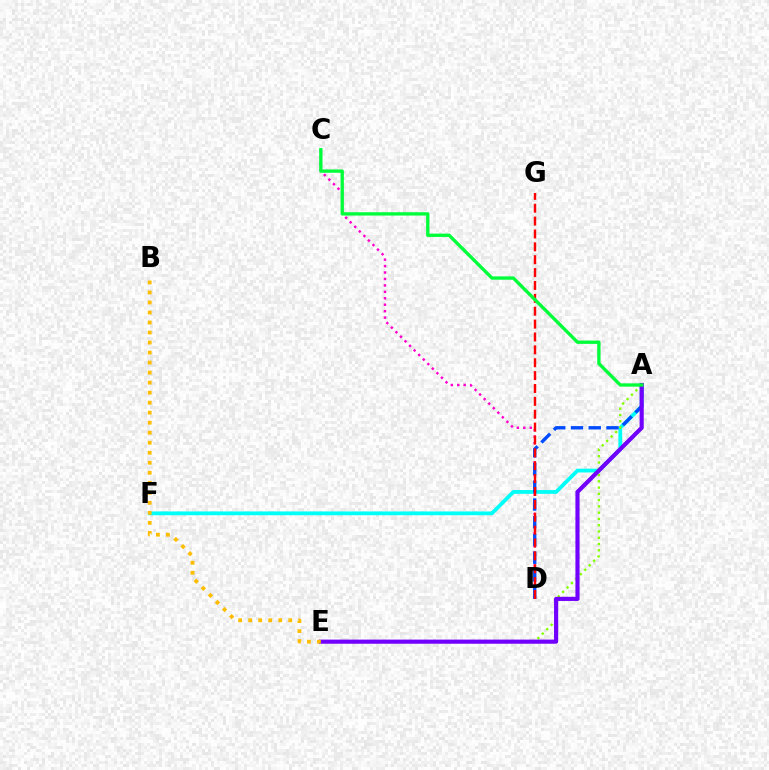{('A', 'F'): [{'color': '#00fff6', 'line_style': 'solid', 'thickness': 2.73}], ('C', 'D'): [{'color': '#ff00cf', 'line_style': 'dotted', 'thickness': 1.75}], ('A', 'D'): [{'color': '#004bff', 'line_style': 'dashed', 'thickness': 2.41}], ('A', 'E'): [{'color': '#84ff00', 'line_style': 'dotted', 'thickness': 1.7}, {'color': '#7200ff', 'line_style': 'solid', 'thickness': 2.99}], ('B', 'E'): [{'color': '#ffbd00', 'line_style': 'dotted', 'thickness': 2.72}], ('D', 'G'): [{'color': '#ff0000', 'line_style': 'dashed', 'thickness': 1.75}], ('A', 'C'): [{'color': '#00ff39', 'line_style': 'solid', 'thickness': 2.39}]}